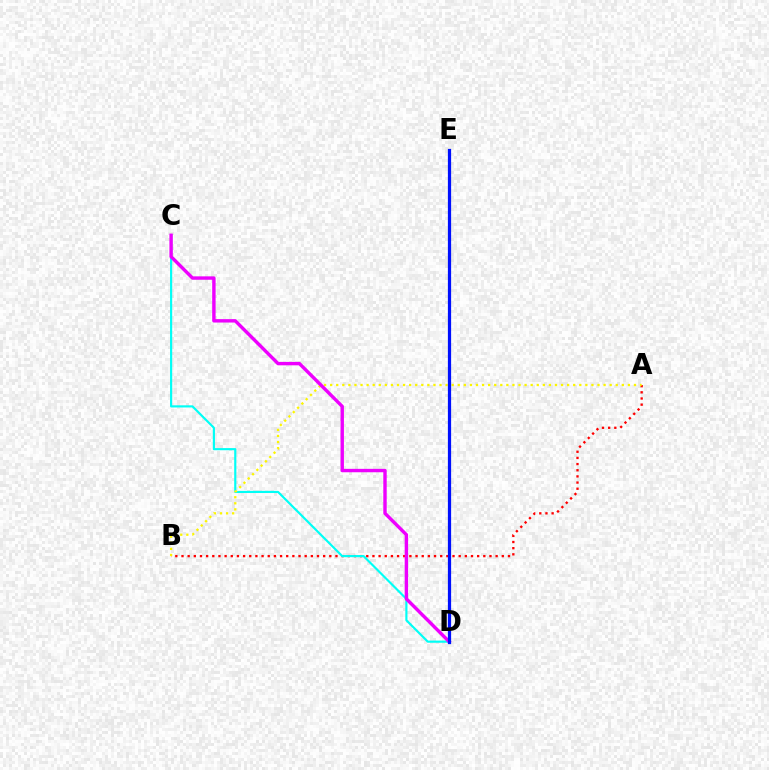{('A', 'B'): [{'color': '#ff0000', 'line_style': 'dotted', 'thickness': 1.67}, {'color': '#fcf500', 'line_style': 'dotted', 'thickness': 1.65}], ('C', 'D'): [{'color': '#00fff6', 'line_style': 'solid', 'thickness': 1.55}, {'color': '#ee00ff', 'line_style': 'solid', 'thickness': 2.45}], ('D', 'E'): [{'color': '#08ff00', 'line_style': 'solid', 'thickness': 1.91}, {'color': '#0010ff', 'line_style': 'solid', 'thickness': 2.32}]}